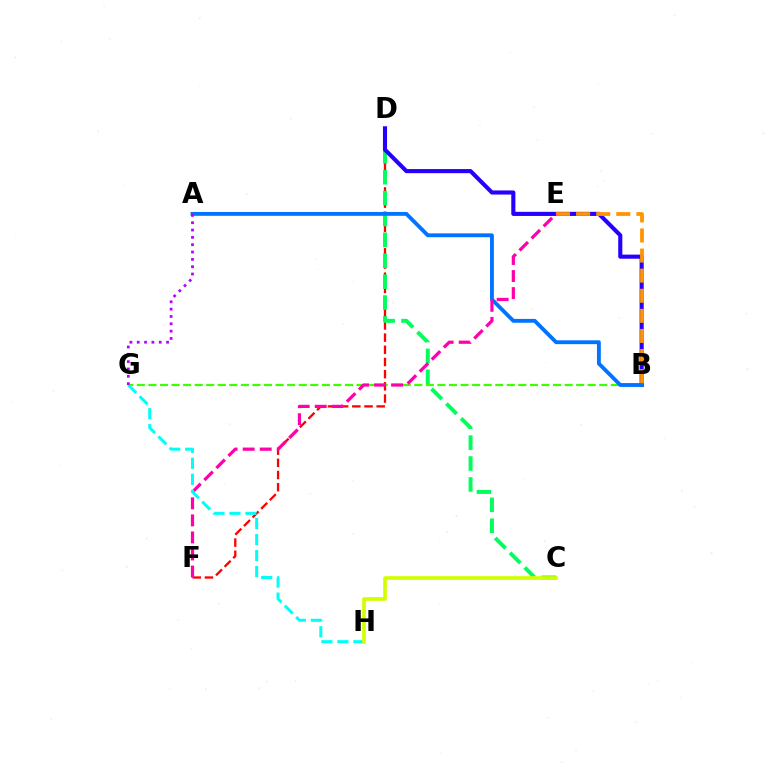{('D', 'F'): [{'color': '#ff0000', 'line_style': 'dashed', 'thickness': 1.66}], ('B', 'G'): [{'color': '#3dff00', 'line_style': 'dashed', 'thickness': 1.57}], ('C', 'D'): [{'color': '#00ff5c', 'line_style': 'dashed', 'thickness': 2.84}], ('B', 'D'): [{'color': '#2500ff', 'line_style': 'solid', 'thickness': 2.95}], ('A', 'B'): [{'color': '#0074ff', 'line_style': 'solid', 'thickness': 2.77}], ('B', 'E'): [{'color': '#ff9400', 'line_style': 'dashed', 'thickness': 2.73}], ('E', 'F'): [{'color': '#ff00ac', 'line_style': 'dashed', 'thickness': 2.32}], ('G', 'H'): [{'color': '#00fff6', 'line_style': 'dashed', 'thickness': 2.17}], ('A', 'G'): [{'color': '#b900ff', 'line_style': 'dotted', 'thickness': 1.99}], ('C', 'H'): [{'color': '#d1ff00', 'line_style': 'solid', 'thickness': 2.64}]}